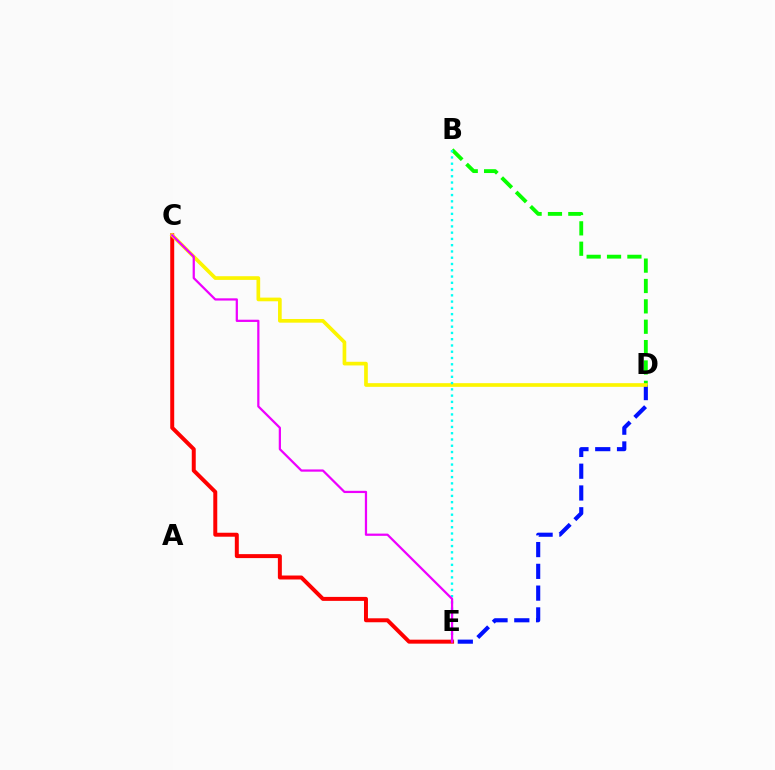{('B', 'D'): [{'color': '#08ff00', 'line_style': 'dashed', 'thickness': 2.77}], ('D', 'E'): [{'color': '#0010ff', 'line_style': 'dashed', 'thickness': 2.96}], ('C', 'E'): [{'color': '#ff0000', 'line_style': 'solid', 'thickness': 2.86}, {'color': '#ee00ff', 'line_style': 'solid', 'thickness': 1.61}], ('C', 'D'): [{'color': '#fcf500', 'line_style': 'solid', 'thickness': 2.65}], ('B', 'E'): [{'color': '#00fff6', 'line_style': 'dotted', 'thickness': 1.7}]}